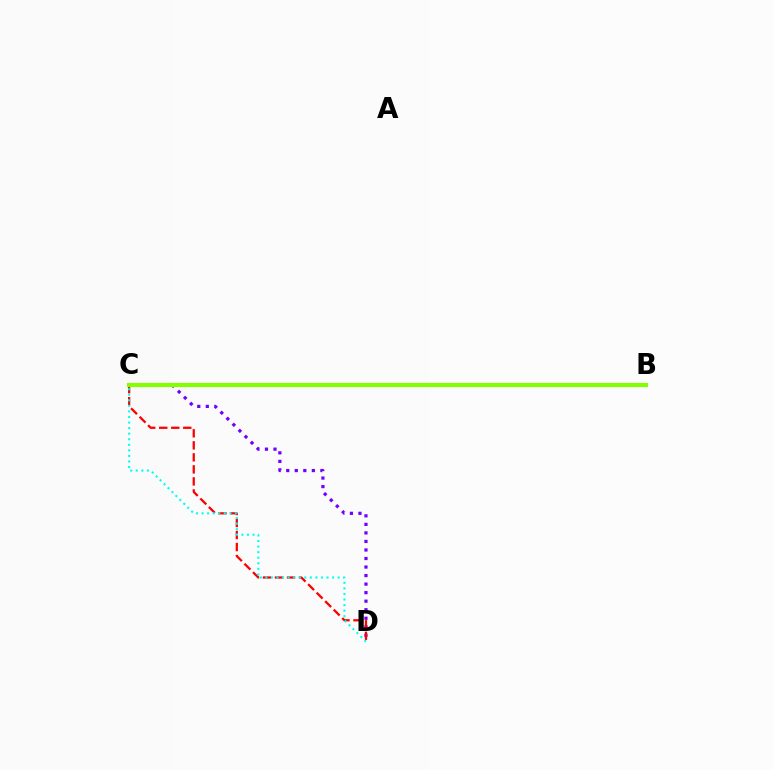{('C', 'D'): [{'color': '#7200ff', 'line_style': 'dotted', 'thickness': 2.32}, {'color': '#ff0000', 'line_style': 'dashed', 'thickness': 1.63}, {'color': '#00fff6', 'line_style': 'dotted', 'thickness': 1.51}], ('B', 'C'): [{'color': '#84ff00', 'line_style': 'solid', 'thickness': 2.98}]}